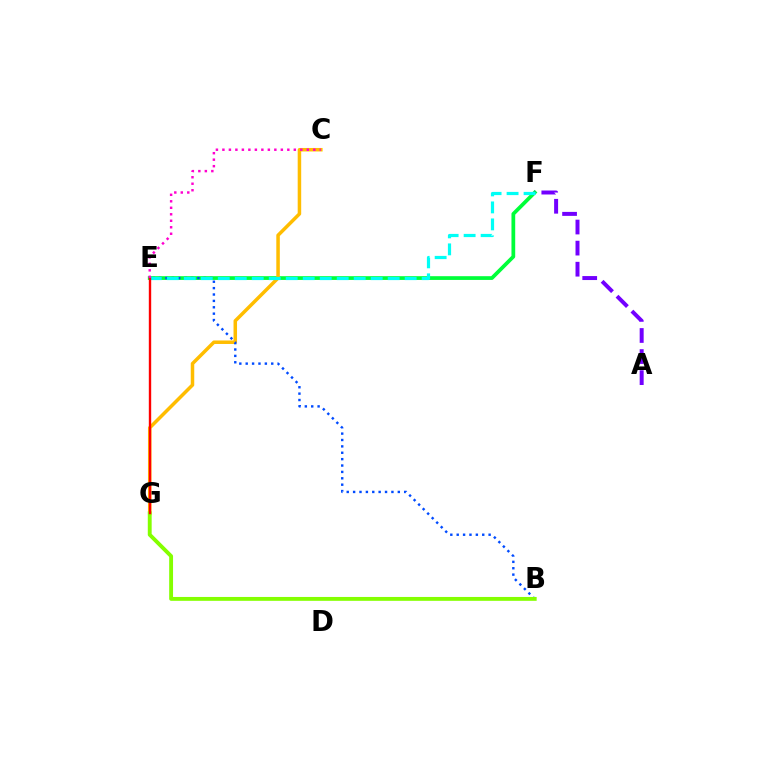{('E', 'F'): [{'color': '#00ff39', 'line_style': 'solid', 'thickness': 2.7}, {'color': '#00fff6', 'line_style': 'dashed', 'thickness': 2.31}], ('C', 'G'): [{'color': '#ffbd00', 'line_style': 'solid', 'thickness': 2.52}], ('B', 'E'): [{'color': '#004bff', 'line_style': 'dotted', 'thickness': 1.73}], ('A', 'F'): [{'color': '#7200ff', 'line_style': 'dashed', 'thickness': 2.86}], ('B', 'G'): [{'color': '#84ff00', 'line_style': 'solid', 'thickness': 2.79}], ('E', 'G'): [{'color': '#ff0000', 'line_style': 'solid', 'thickness': 1.71}], ('C', 'E'): [{'color': '#ff00cf', 'line_style': 'dotted', 'thickness': 1.76}]}